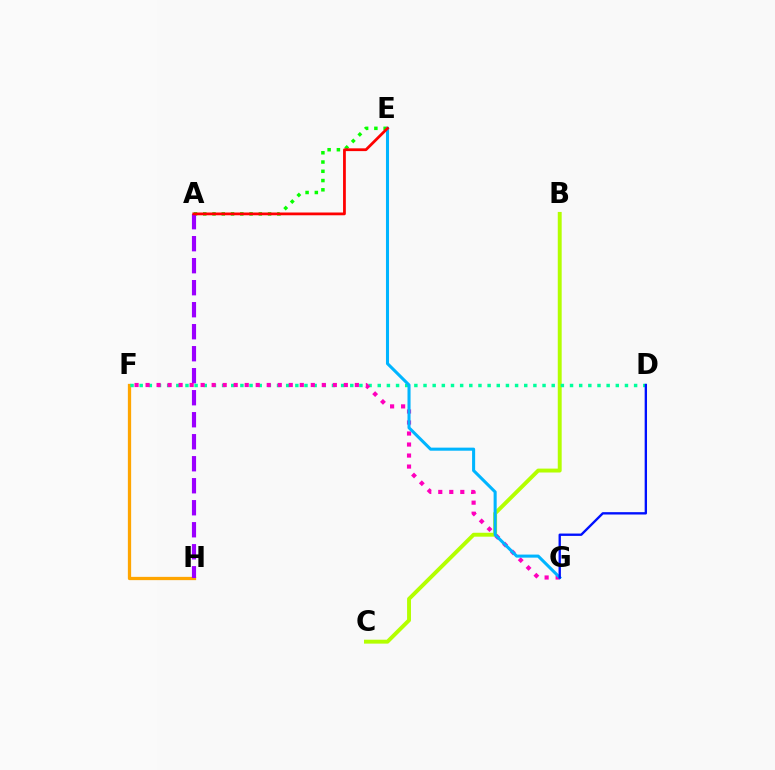{('A', 'E'): [{'color': '#08ff00', 'line_style': 'dotted', 'thickness': 2.52}, {'color': '#ff0000', 'line_style': 'solid', 'thickness': 1.99}], ('F', 'H'): [{'color': '#ffa500', 'line_style': 'solid', 'thickness': 2.35}], ('B', 'C'): [{'color': '#b3ff00', 'line_style': 'solid', 'thickness': 2.82}], ('A', 'H'): [{'color': '#9b00ff', 'line_style': 'dashed', 'thickness': 2.99}], ('D', 'F'): [{'color': '#00ff9d', 'line_style': 'dotted', 'thickness': 2.49}], ('F', 'G'): [{'color': '#ff00bd', 'line_style': 'dotted', 'thickness': 2.99}], ('E', 'G'): [{'color': '#00b5ff', 'line_style': 'solid', 'thickness': 2.21}], ('D', 'G'): [{'color': '#0010ff', 'line_style': 'solid', 'thickness': 1.69}]}